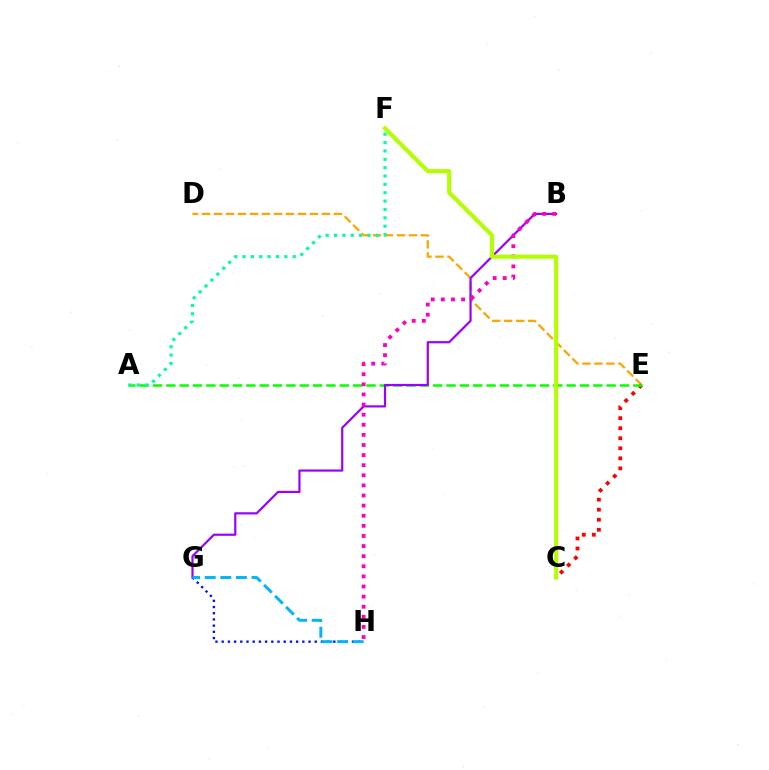{('D', 'E'): [{'color': '#ffa500', 'line_style': 'dashed', 'thickness': 1.63}], ('C', 'E'): [{'color': '#ff0000', 'line_style': 'dotted', 'thickness': 2.73}], ('G', 'H'): [{'color': '#0010ff', 'line_style': 'dotted', 'thickness': 1.69}, {'color': '#00b5ff', 'line_style': 'dashed', 'thickness': 2.12}], ('A', 'E'): [{'color': '#08ff00', 'line_style': 'dashed', 'thickness': 1.81}], ('B', 'G'): [{'color': '#9b00ff', 'line_style': 'solid', 'thickness': 1.58}], ('B', 'H'): [{'color': '#ff00bd', 'line_style': 'dotted', 'thickness': 2.75}], ('A', 'F'): [{'color': '#00ff9d', 'line_style': 'dotted', 'thickness': 2.27}], ('C', 'F'): [{'color': '#b3ff00', 'line_style': 'solid', 'thickness': 2.94}]}